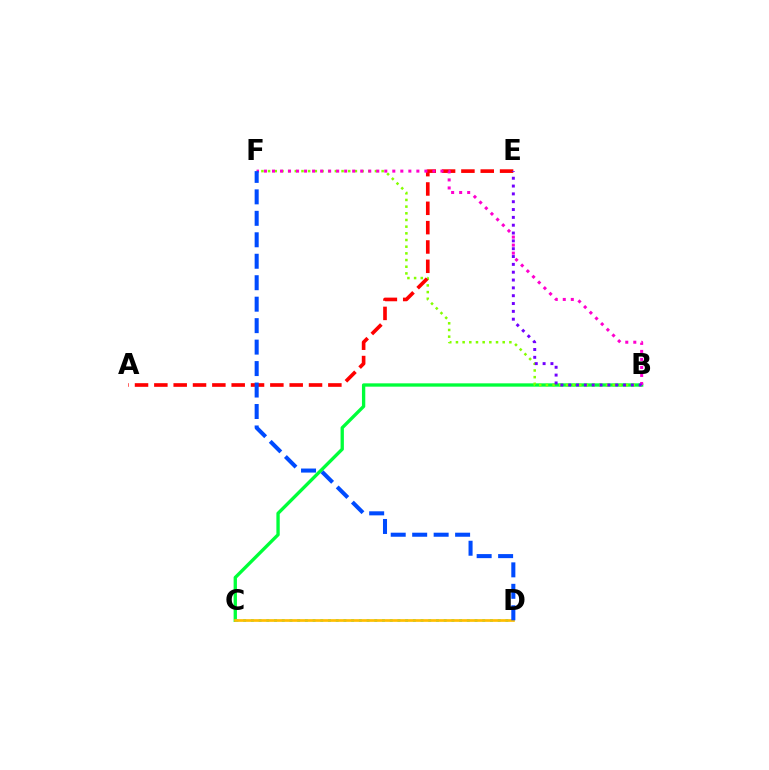{('B', 'C'): [{'color': '#00ff39', 'line_style': 'solid', 'thickness': 2.4}], ('B', 'F'): [{'color': '#84ff00', 'line_style': 'dotted', 'thickness': 1.81}, {'color': '#ff00cf', 'line_style': 'dotted', 'thickness': 2.18}], ('C', 'D'): [{'color': '#00fff6', 'line_style': 'dotted', 'thickness': 2.1}, {'color': '#ffbd00', 'line_style': 'solid', 'thickness': 1.94}], ('A', 'E'): [{'color': '#ff0000', 'line_style': 'dashed', 'thickness': 2.63}], ('B', 'E'): [{'color': '#7200ff', 'line_style': 'dotted', 'thickness': 2.13}], ('D', 'F'): [{'color': '#004bff', 'line_style': 'dashed', 'thickness': 2.92}]}